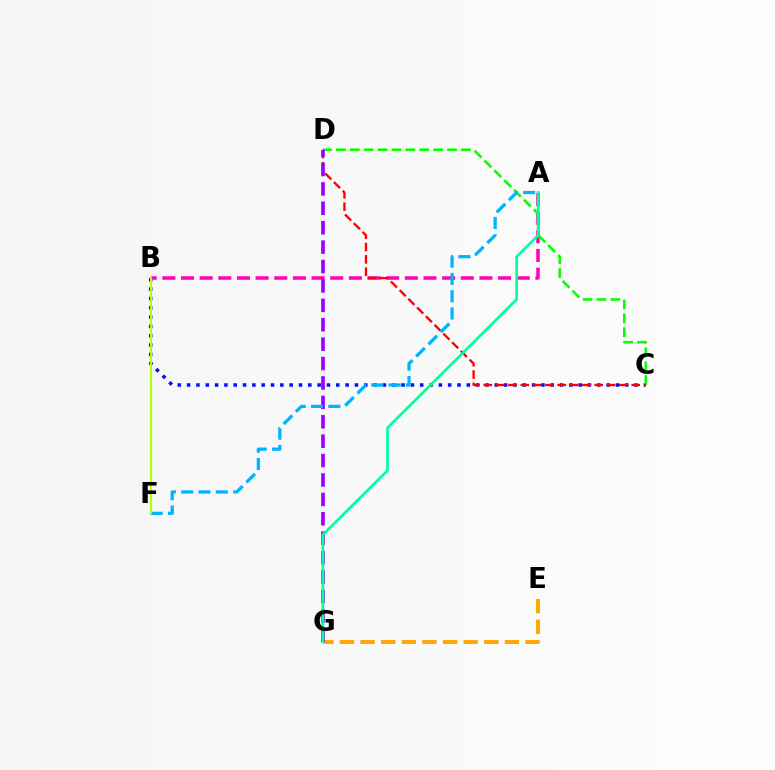{('B', 'C'): [{'color': '#0010ff', 'line_style': 'dotted', 'thickness': 2.53}], ('E', 'G'): [{'color': '#ffa500', 'line_style': 'dashed', 'thickness': 2.8}], ('A', 'B'): [{'color': '#ff00bd', 'line_style': 'dashed', 'thickness': 2.53}], ('C', 'D'): [{'color': '#08ff00', 'line_style': 'dashed', 'thickness': 1.89}, {'color': '#ff0000', 'line_style': 'dashed', 'thickness': 1.67}], ('D', 'G'): [{'color': '#9b00ff', 'line_style': 'dashed', 'thickness': 2.64}], ('A', 'G'): [{'color': '#00ff9d', 'line_style': 'solid', 'thickness': 1.94}], ('A', 'F'): [{'color': '#00b5ff', 'line_style': 'dashed', 'thickness': 2.35}], ('B', 'F'): [{'color': '#b3ff00', 'line_style': 'solid', 'thickness': 1.51}]}